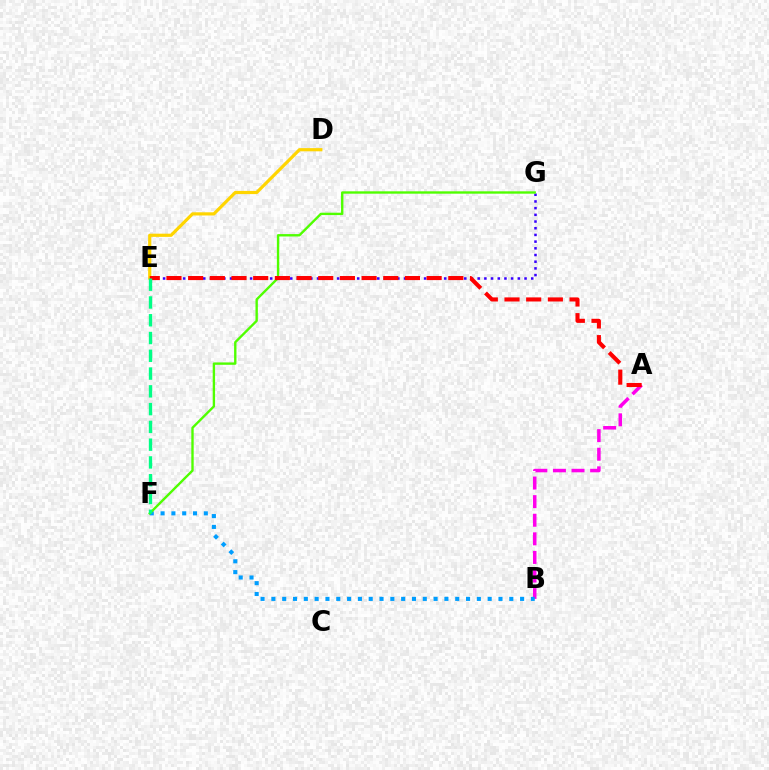{('A', 'B'): [{'color': '#ff00ed', 'line_style': 'dashed', 'thickness': 2.53}], ('B', 'F'): [{'color': '#009eff', 'line_style': 'dotted', 'thickness': 2.94}], ('E', 'G'): [{'color': '#3700ff', 'line_style': 'dotted', 'thickness': 1.82}], ('F', 'G'): [{'color': '#4fff00', 'line_style': 'solid', 'thickness': 1.71}], ('D', 'E'): [{'color': '#ffd500', 'line_style': 'solid', 'thickness': 2.29}], ('A', 'E'): [{'color': '#ff0000', 'line_style': 'dashed', 'thickness': 2.95}], ('E', 'F'): [{'color': '#00ff86', 'line_style': 'dashed', 'thickness': 2.41}]}